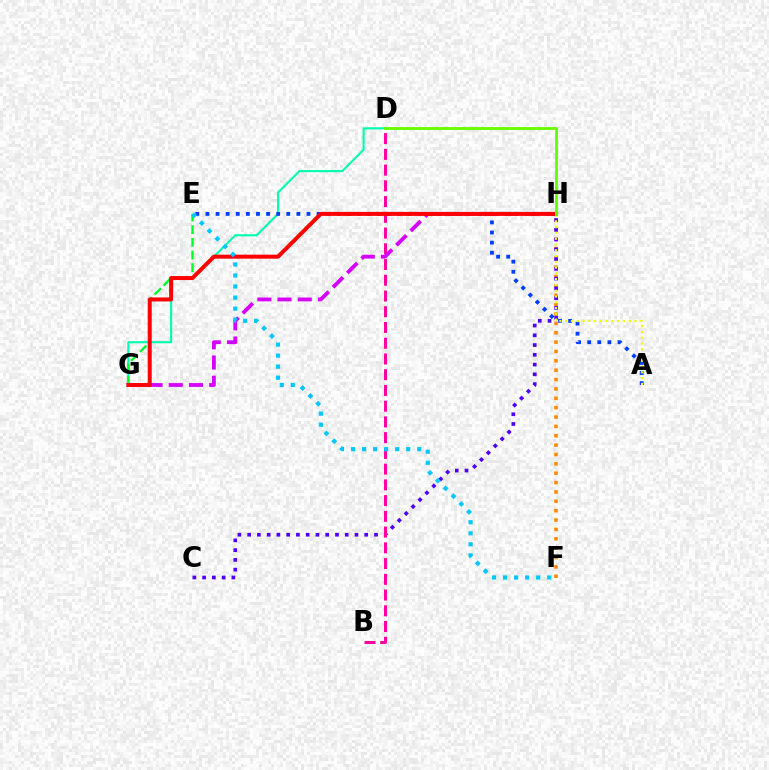{('D', 'G'): [{'color': '#00ffaf', 'line_style': 'solid', 'thickness': 1.52}], ('F', 'H'): [{'color': '#ff8800', 'line_style': 'dotted', 'thickness': 2.54}], ('A', 'E'): [{'color': '#003fff', 'line_style': 'dotted', 'thickness': 2.75}], ('C', 'H'): [{'color': '#4f00ff', 'line_style': 'dotted', 'thickness': 2.65}], ('B', 'D'): [{'color': '#ff00a0', 'line_style': 'dashed', 'thickness': 2.14}], ('A', 'H'): [{'color': '#eeff00', 'line_style': 'dotted', 'thickness': 1.57}], ('G', 'H'): [{'color': '#d600ff', 'line_style': 'dashed', 'thickness': 2.74}, {'color': '#ff0000', 'line_style': 'solid', 'thickness': 2.87}], ('E', 'G'): [{'color': '#00ff27', 'line_style': 'dashed', 'thickness': 1.72}], ('D', 'H'): [{'color': '#66ff00', 'line_style': 'solid', 'thickness': 2.05}], ('E', 'F'): [{'color': '#00c7ff', 'line_style': 'dotted', 'thickness': 3.0}]}